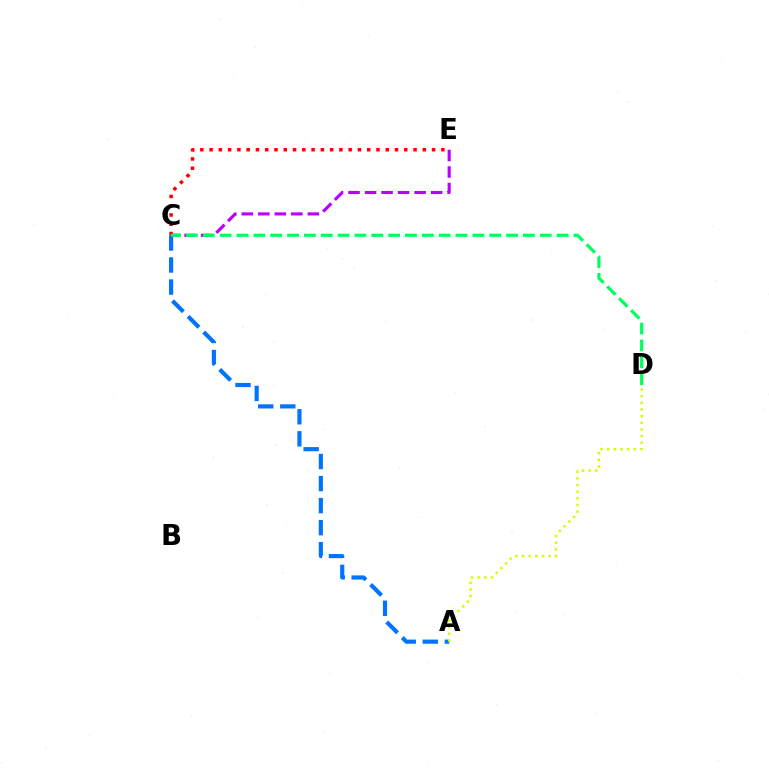{('A', 'C'): [{'color': '#0074ff', 'line_style': 'dashed', 'thickness': 2.99}], ('C', 'E'): [{'color': '#ff0000', 'line_style': 'dotted', 'thickness': 2.52}, {'color': '#b900ff', 'line_style': 'dashed', 'thickness': 2.24}], ('A', 'D'): [{'color': '#d1ff00', 'line_style': 'dotted', 'thickness': 1.81}], ('C', 'D'): [{'color': '#00ff5c', 'line_style': 'dashed', 'thickness': 2.29}]}